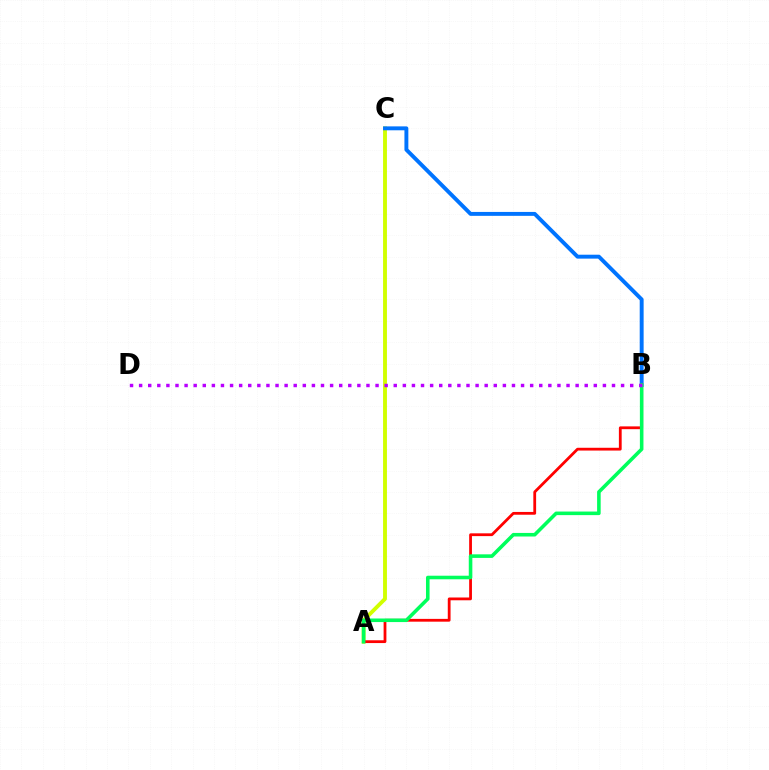{('A', 'C'): [{'color': '#d1ff00', 'line_style': 'solid', 'thickness': 2.79}], ('B', 'C'): [{'color': '#0074ff', 'line_style': 'solid', 'thickness': 2.82}], ('A', 'B'): [{'color': '#ff0000', 'line_style': 'solid', 'thickness': 2.01}, {'color': '#00ff5c', 'line_style': 'solid', 'thickness': 2.57}], ('B', 'D'): [{'color': '#b900ff', 'line_style': 'dotted', 'thickness': 2.47}]}